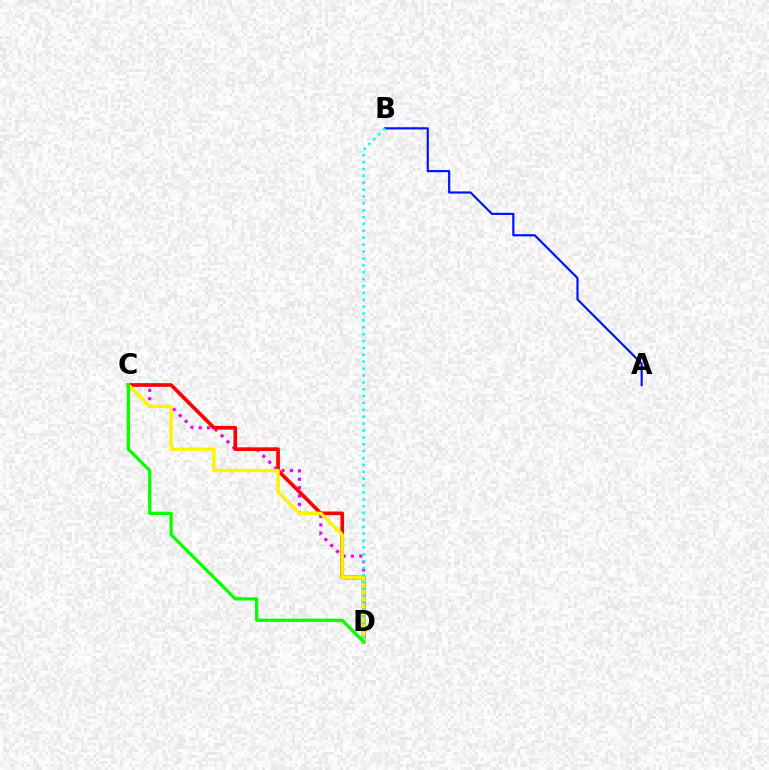{('C', 'D'): [{'color': '#ee00ff', 'line_style': 'dotted', 'thickness': 2.28}, {'color': '#ff0000', 'line_style': 'solid', 'thickness': 2.64}, {'color': '#fcf500', 'line_style': 'solid', 'thickness': 2.42}, {'color': '#08ff00', 'line_style': 'solid', 'thickness': 2.37}], ('A', 'B'): [{'color': '#0010ff', 'line_style': 'solid', 'thickness': 1.56}], ('B', 'D'): [{'color': '#00fff6', 'line_style': 'dotted', 'thickness': 1.87}]}